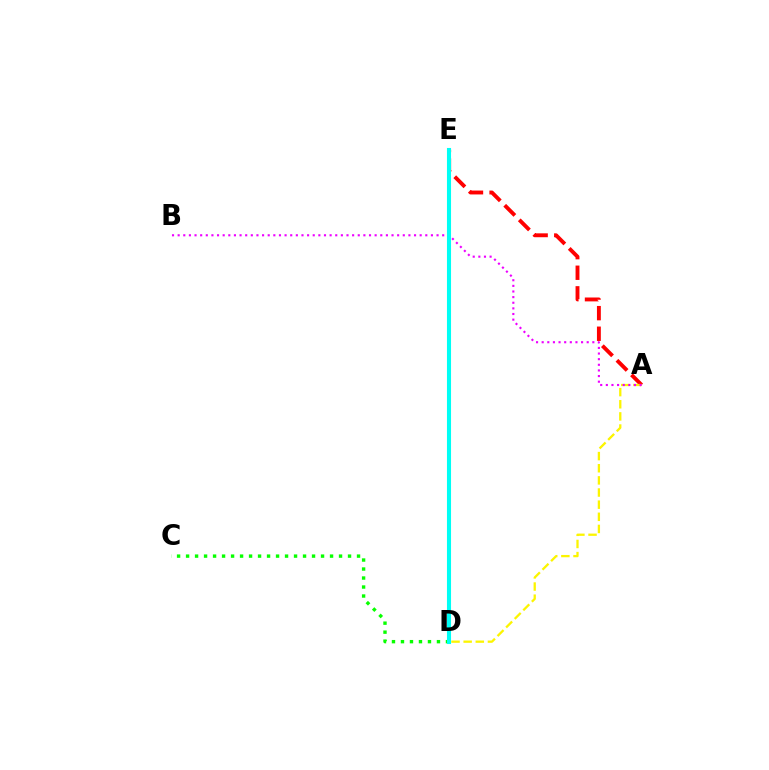{('D', 'E'): [{'color': '#0010ff', 'line_style': 'dashed', 'thickness': 1.95}, {'color': '#00fff6', 'line_style': 'solid', 'thickness': 2.94}], ('A', 'E'): [{'color': '#ff0000', 'line_style': 'dashed', 'thickness': 2.8}], ('A', 'D'): [{'color': '#fcf500', 'line_style': 'dashed', 'thickness': 1.65}], ('C', 'D'): [{'color': '#08ff00', 'line_style': 'dotted', 'thickness': 2.44}], ('A', 'B'): [{'color': '#ee00ff', 'line_style': 'dotted', 'thickness': 1.53}]}